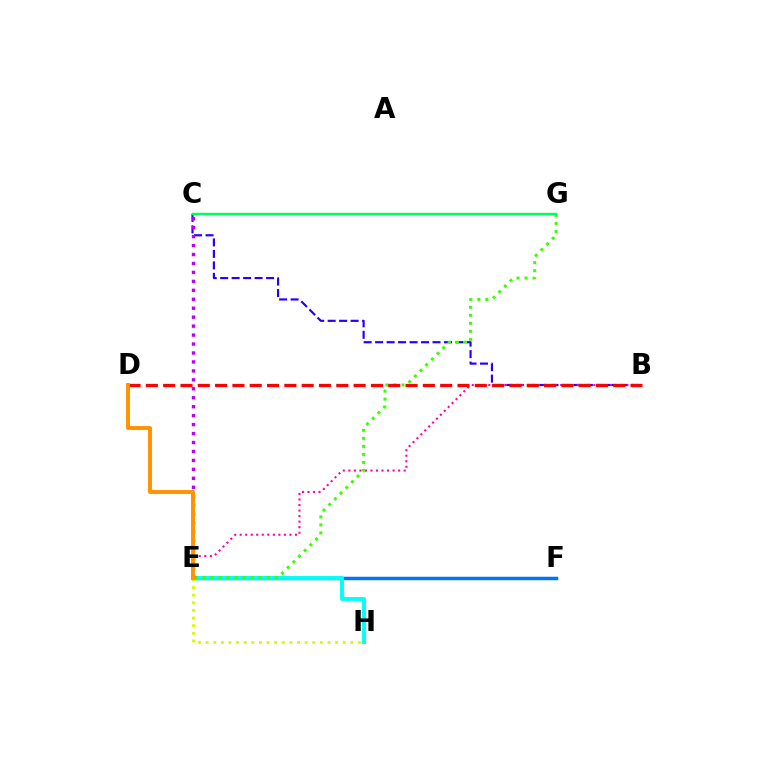{('B', 'C'): [{'color': '#2500ff', 'line_style': 'dashed', 'thickness': 1.56}], ('B', 'E'): [{'color': '#ff00ac', 'line_style': 'dotted', 'thickness': 1.5}], ('E', 'F'): [{'color': '#0074ff', 'line_style': 'solid', 'thickness': 2.52}], ('E', 'H'): [{'color': '#00fff6', 'line_style': 'solid', 'thickness': 2.8}, {'color': '#d1ff00', 'line_style': 'dotted', 'thickness': 2.07}], ('E', 'G'): [{'color': '#3dff00', 'line_style': 'dotted', 'thickness': 2.18}], ('C', 'E'): [{'color': '#b900ff', 'line_style': 'dotted', 'thickness': 2.43}], ('C', 'G'): [{'color': '#00ff5c', 'line_style': 'solid', 'thickness': 1.77}], ('B', 'D'): [{'color': '#ff0000', 'line_style': 'dashed', 'thickness': 2.35}], ('D', 'E'): [{'color': '#ff9400', 'line_style': 'solid', 'thickness': 2.84}]}